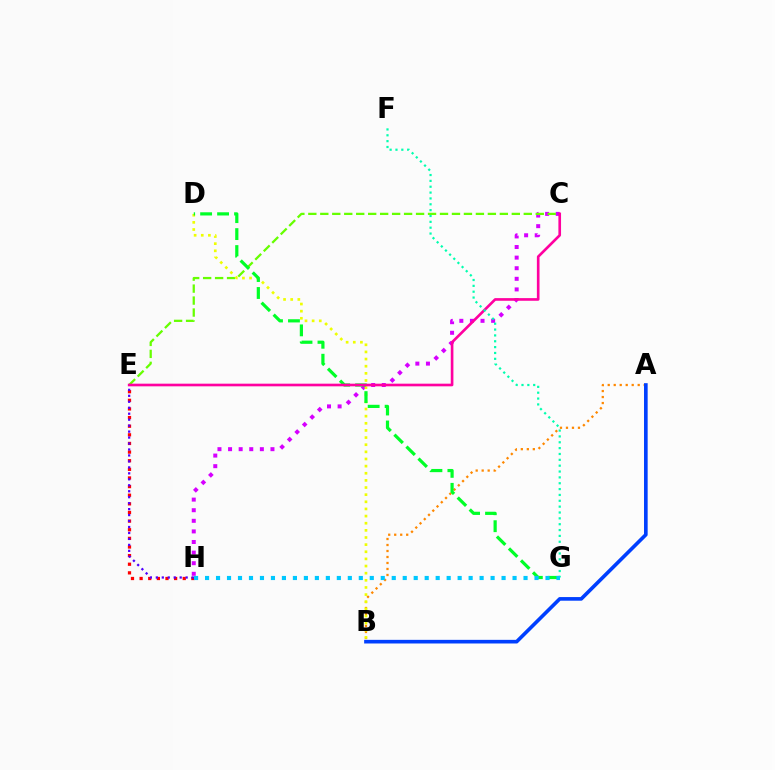{('E', 'H'): [{'color': '#ff0000', 'line_style': 'dotted', 'thickness': 2.34}, {'color': '#4f00ff', 'line_style': 'dotted', 'thickness': 1.62}], ('C', 'H'): [{'color': '#d600ff', 'line_style': 'dotted', 'thickness': 2.88}], ('A', 'B'): [{'color': '#ff8800', 'line_style': 'dotted', 'thickness': 1.63}, {'color': '#003fff', 'line_style': 'solid', 'thickness': 2.62}], ('C', 'E'): [{'color': '#66ff00', 'line_style': 'dashed', 'thickness': 1.63}, {'color': '#ff00a0', 'line_style': 'solid', 'thickness': 1.91}], ('B', 'D'): [{'color': '#eeff00', 'line_style': 'dotted', 'thickness': 1.94}], ('D', 'G'): [{'color': '#00ff27', 'line_style': 'dashed', 'thickness': 2.3}], ('F', 'G'): [{'color': '#00ffaf', 'line_style': 'dotted', 'thickness': 1.59}], ('G', 'H'): [{'color': '#00c7ff', 'line_style': 'dotted', 'thickness': 2.98}]}